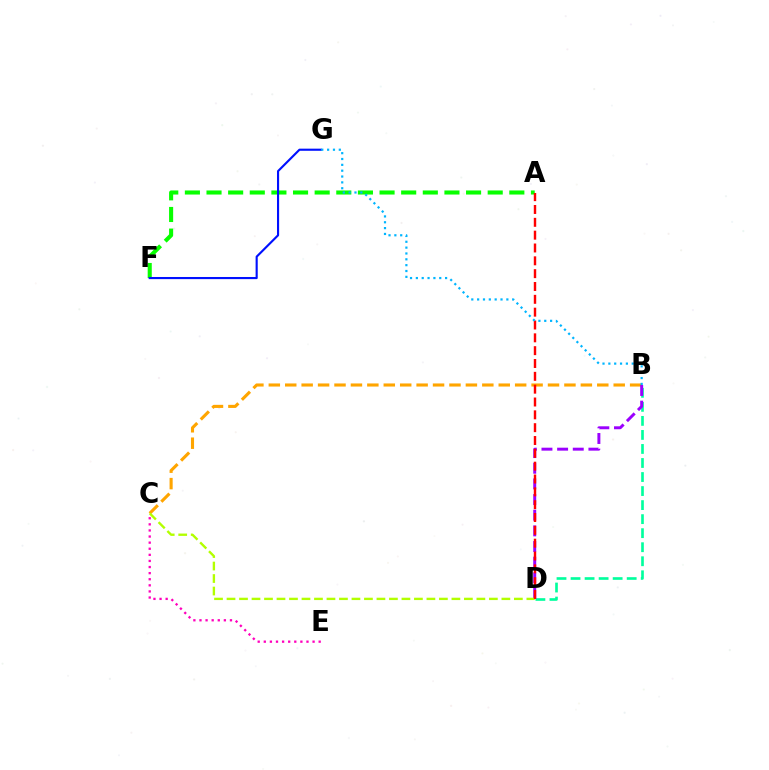{('B', 'D'): [{'color': '#00ff9d', 'line_style': 'dashed', 'thickness': 1.91}, {'color': '#9b00ff', 'line_style': 'dashed', 'thickness': 2.13}], ('A', 'F'): [{'color': '#08ff00', 'line_style': 'dashed', 'thickness': 2.94}], ('F', 'G'): [{'color': '#0010ff', 'line_style': 'solid', 'thickness': 1.53}], ('B', 'C'): [{'color': '#ffa500', 'line_style': 'dashed', 'thickness': 2.23}], ('C', 'D'): [{'color': '#b3ff00', 'line_style': 'dashed', 'thickness': 1.7}], ('A', 'D'): [{'color': '#ff0000', 'line_style': 'dashed', 'thickness': 1.74}], ('B', 'G'): [{'color': '#00b5ff', 'line_style': 'dotted', 'thickness': 1.59}], ('C', 'E'): [{'color': '#ff00bd', 'line_style': 'dotted', 'thickness': 1.66}]}